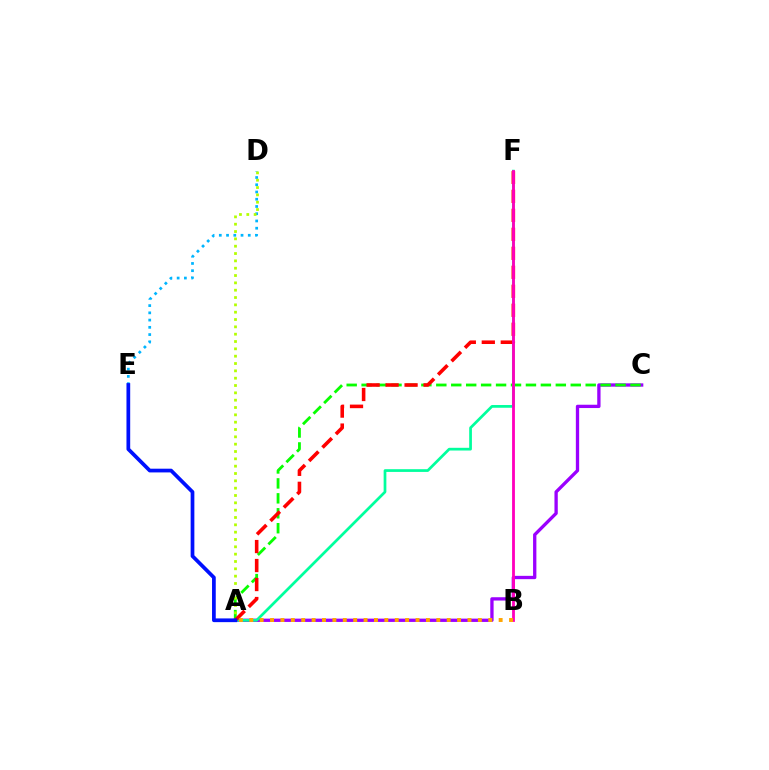{('D', 'E'): [{'color': '#00b5ff', 'line_style': 'dotted', 'thickness': 1.97}], ('A', 'C'): [{'color': '#9b00ff', 'line_style': 'solid', 'thickness': 2.38}, {'color': '#08ff00', 'line_style': 'dashed', 'thickness': 2.03}], ('A', 'F'): [{'color': '#00ff9d', 'line_style': 'solid', 'thickness': 1.96}, {'color': '#ff0000', 'line_style': 'dashed', 'thickness': 2.58}], ('A', 'D'): [{'color': '#b3ff00', 'line_style': 'dotted', 'thickness': 1.99}], ('A', 'E'): [{'color': '#0010ff', 'line_style': 'solid', 'thickness': 2.68}], ('B', 'F'): [{'color': '#ff00bd', 'line_style': 'solid', 'thickness': 2.03}], ('A', 'B'): [{'color': '#ffa500', 'line_style': 'dotted', 'thickness': 2.82}]}